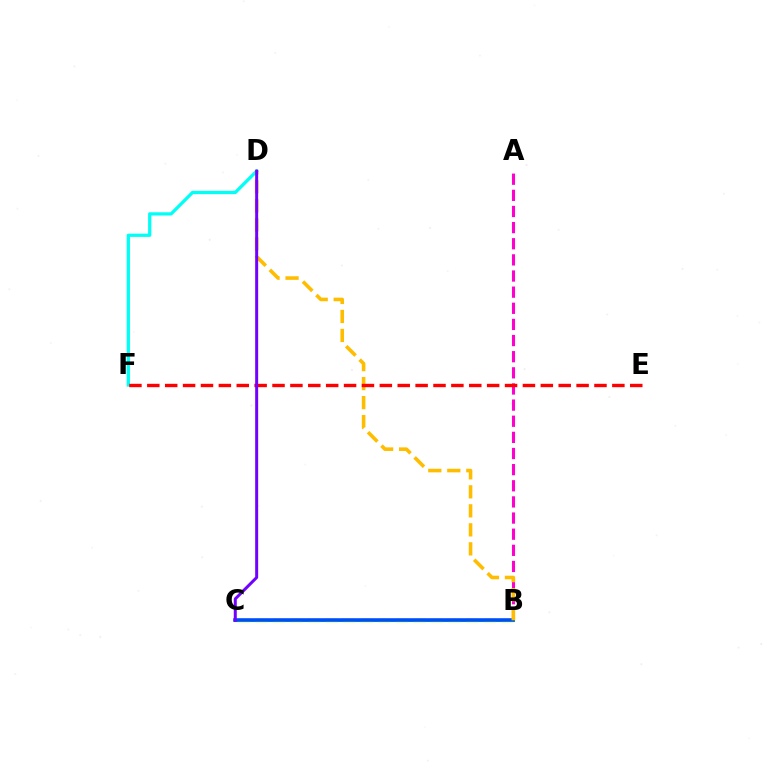{('B', 'C'): [{'color': '#00ff39', 'line_style': 'solid', 'thickness': 2.24}, {'color': '#84ff00', 'line_style': 'dashed', 'thickness': 2.39}, {'color': '#004bff', 'line_style': 'solid', 'thickness': 2.55}], ('A', 'B'): [{'color': '#ff00cf', 'line_style': 'dashed', 'thickness': 2.19}], ('D', 'F'): [{'color': '#00fff6', 'line_style': 'solid', 'thickness': 2.35}], ('B', 'D'): [{'color': '#ffbd00', 'line_style': 'dashed', 'thickness': 2.58}], ('E', 'F'): [{'color': '#ff0000', 'line_style': 'dashed', 'thickness': 2.43}], ('C', 'D'): [{'color': '#7200ff', 'line_style': 'solid', 'thickness': 2.15}]}